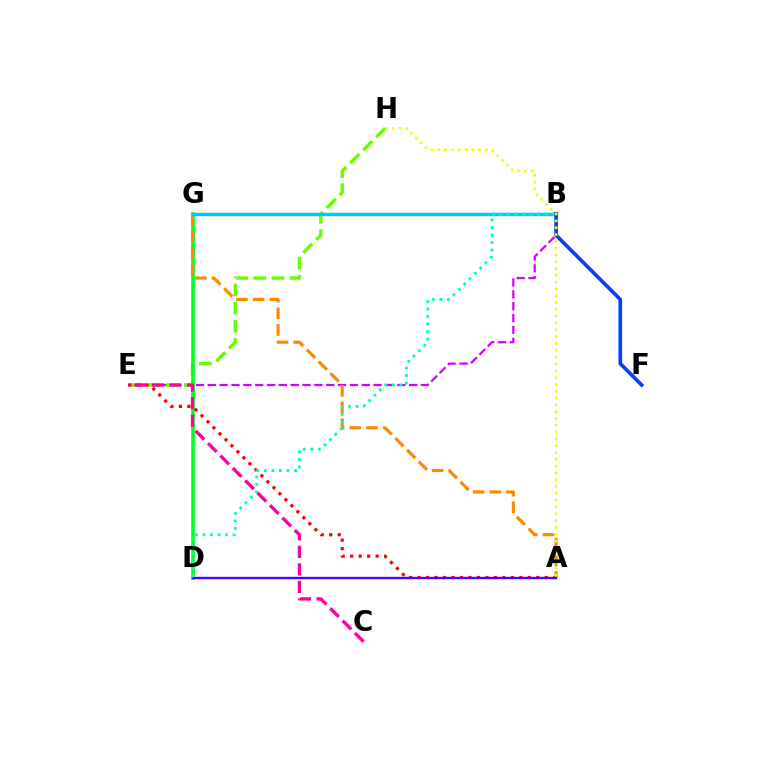{('B', 'E'): [{'color': '#d600ff', 'line_style': 'dashed', 'thickness': 1.61}], ('E', 'H'): [{'color': '#66ff00', 'line_style': 'dashed', 'thickness': 2.47}], ('D', 'G'): [{'color': '#00ff27', 'line_style': 'solid', 'thickness': 2.64}], ('A', 'E'): [{'color': '#ff0000', 'line_style': 'dotted', 'thickness': 2.3}], ('A', 'G'): [{'color': '#ff8800', 'line_style': 'dashed', 'thickness': 2.26}], ('A', 'D'): [{'color': '#4f00ff', 'line_style': 'solid', 'thickness': 1.7}], ('B', 'G'): [{'color': '#00c7ff', 'line_style': 'solid', 'thickness': 2.46}], ('B', 'D'): [{'color': '#00ffaf', 'line_style': 'dotted', 'thickness': 2.05}], ('B', 'F'): [{'color': '#003fff', 'line_style': 'solid', 'thickness': 2.61}], ('A', 'H'): [{'color': '#eeff00', 'line_style': 'dotted', 'thickness': 1.85}], ('C', 'E'): [{'color': '#ff00a0', 'line_style': 'dashed', 'thickness': 2.38}]}